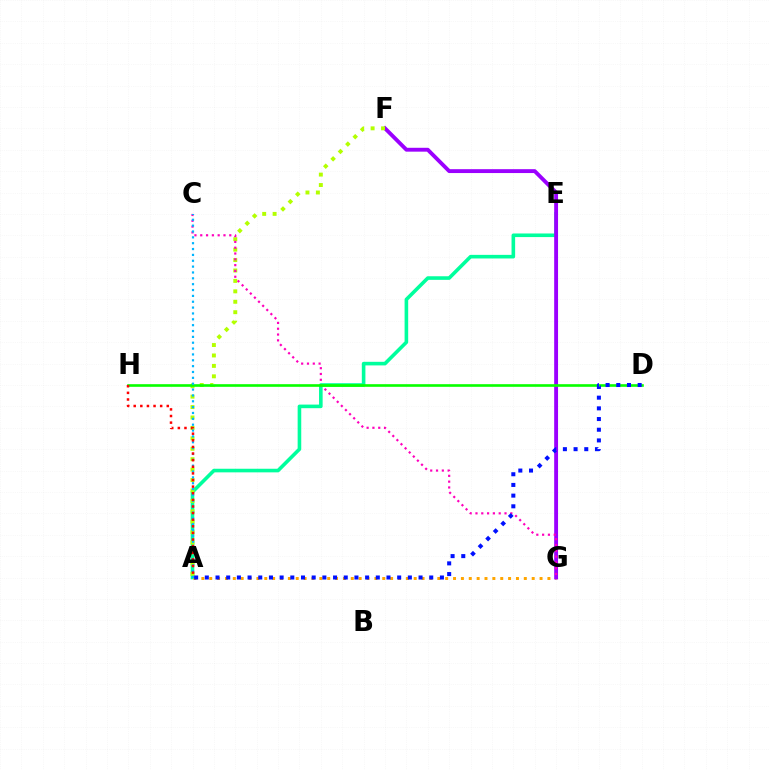{('A', 'E'): [{'color': '#00ff9d', 'line_style': 'solid', 'thickness': 2.59}], ('A', 'G'): [{'color': '#ffa500', 'line_style': 'dotted', 'thickness': 2.14}], ('F', 'G'): [{'color': '#9b00ff', 'line_style': 'solid', 'thickness': 2.79}], ('A', 'F'): [{'color': '#b3ff00', 'line_style': 'dotted', 'thickness': 2.83}], ('C', 'G'): [{'color': '#ff00bd', 'line_style': 'dotted', 'thickness': 1.58}], ('D', 'H'): [{'color': '#08ff00', 'line_style': 'solid', 'thickness': 1.89}], ('A', 'C'): [{'color': '#00b5ff', 'line_style': 'dotted', 'thickness': 1.59}], ('A', 'D'): [{'color': '#0010ff', 'line_style': 'dotted', 'thickness': 2.9}], ('A', 'H'): [{'color': '#ff0000', 'line_style': 'dotted', 'thickness': 1.8}]}